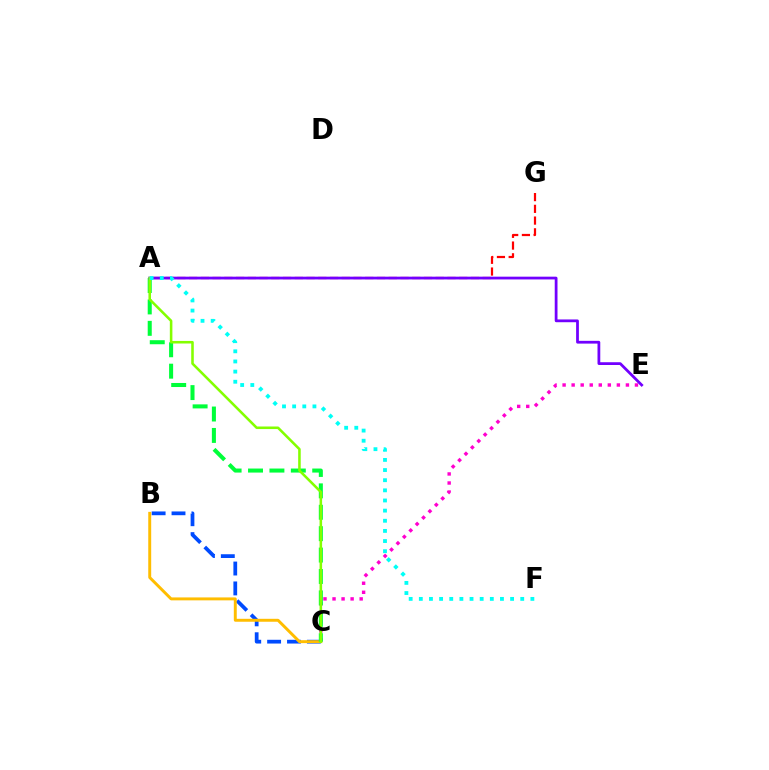{('A', 'G'): [{'color': '#ff0000', 'line_style': 'dashed', 'thickness': 1.6}], ('C', 'E'): [{'color': '#ff00cf', 'line_style': 'dotted', 'thickness': 2.46}], ('B', 'C'): [{'color': '#004bff', 'line_style': 'dashed', 'thickness': 2.7}, {'color': '#ffbd00', 'line_style': 'solid', 'thickness': 2.11}], ('A', 'C'): [{'color': '#00ff39', 'line_style': 'dashed', 'thickness': 2.91}, {'color': '#84ff00', 'line_style': 'solid', 'thickness': 1.85}], ('A', 'E'): [{'color': '#7200ff', 'line_style': 'solid', 'thickness': 1.99}], ('A', 'F'): [{'color': '#00fff6', 'line_style': 'dotted', 'thickness': 2.76}]}